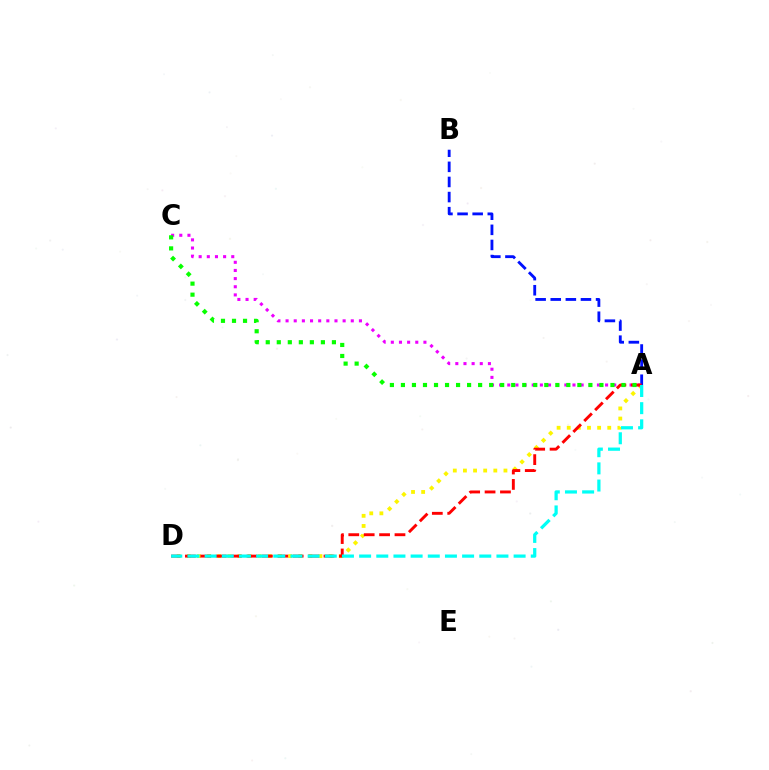{('A', 'D'): [{'color': '#fcf500', 'line_style': 'dotted', 'thickness': 2.75}, {'color': '#ff0000', 'line_style': 'dashed', 'thickness': 2.09}, {'color': '#00fff6', 'line_style': 'dashed', 'thickness': 2.33}], ('A', 'B'): [{'color': '#0010ff', 'line_style': 'dashed', 'thickness': 2.05}], ('A', 'C'): [{'color': '#ee00ff', 'line_style': 'dotted', 'thickness': 2.21}, {'color': '#08ff00', 'line_style': 'dotted', 'thickness': 3.0}]}